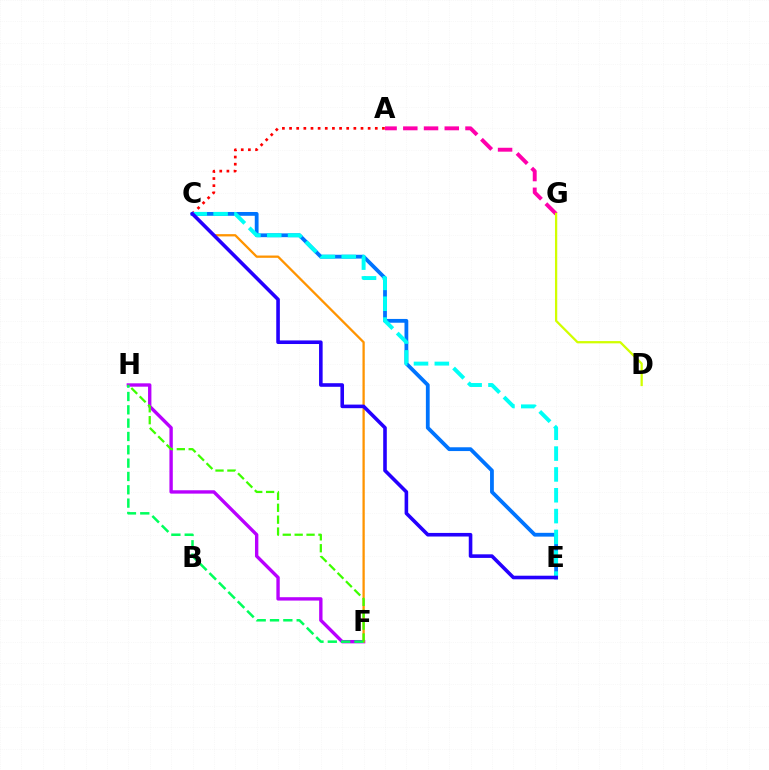{('A', 'G'): [{'color': '#ff00ac', 'line_style': 'dashed', 'thickness': 2.82}], ('D', 'G'): [{'color': '#d1ff00', 'line_style': 'solid', 'thickness': 1.63}], ('C', 'E'): [{'color': '#0074ff', 'line_style': 'solid', 'thickness': 2.73}, {'color': '#00fff6', 'line_style': 'dashed', 'thickness': 2.83}, {'color': '#2500ff', 'line_style': 'solid', 'thickness': 2.59}], ('A', 'C'): [{'color': '#ff0000', 'line_style': 'dotted', 'thickness': 1.94}], ('F', 'H'): [{'color': '#b900ff', 'line_style': 'solid', 'thickness': 2.42}, {'color': '#00ff5c', 'line_style': 'dashed', 'thickness': 1.81}, {'color': '#3dff00', 'line_style': 'dashed', 'thickness': 1.62}], ('C', 'F'): [{'color': '#ff9400', 'line_style': 'solid', 'thickness': 1.65}]}